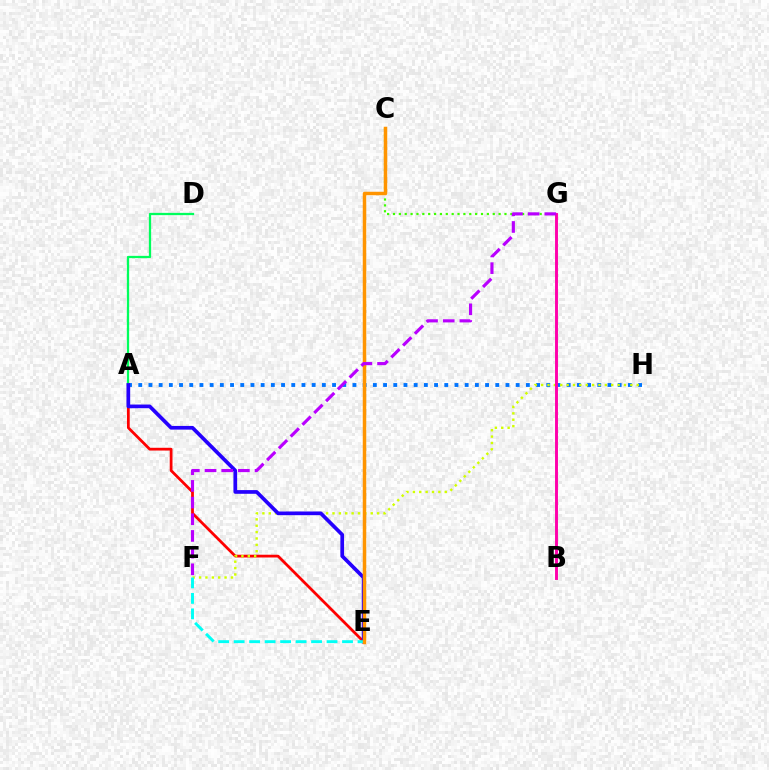{('A', 'E'): [{'color': '#ff0000', 'line_style': 'solid', 'thickness': 1.99}, {'color': '#2500ff', 'line_style': 'solid', 'thickness': 2.66}], ('A', 'H'): [{'color': '#0074ff', 'line_style': 'dotted', 'thickness': 2.77}], ('F', 'H'): [{'color': '#d1ff00', 'line_style': 'dotted', 'thickness': 1.73}], ('C', 'G'): [{'color': '#3dff00', 'line_style': 'dotted', 'thickness': 1.59}], ('A', 'D'): [{'color': '#00ff5c', 'line_style': 'solid', 'thickness': 1.63}], ('E', 'F'): [{'color': '#00fff6', 'line_style': 'dashed', 'thickness': 2.1}], ('B', 'G'): [{'color': '#ff00ac', 'line_style': 'solid', 'thickness': 2.1}], ('C', 'E'): [{'color': '#ff9400', 'line_style': 'solid', 'thickness': 2.51}], ('F', 'G'): [{'color': '#b900ff', 'line_style': 'dashed', 'thickness': 2.27}]}